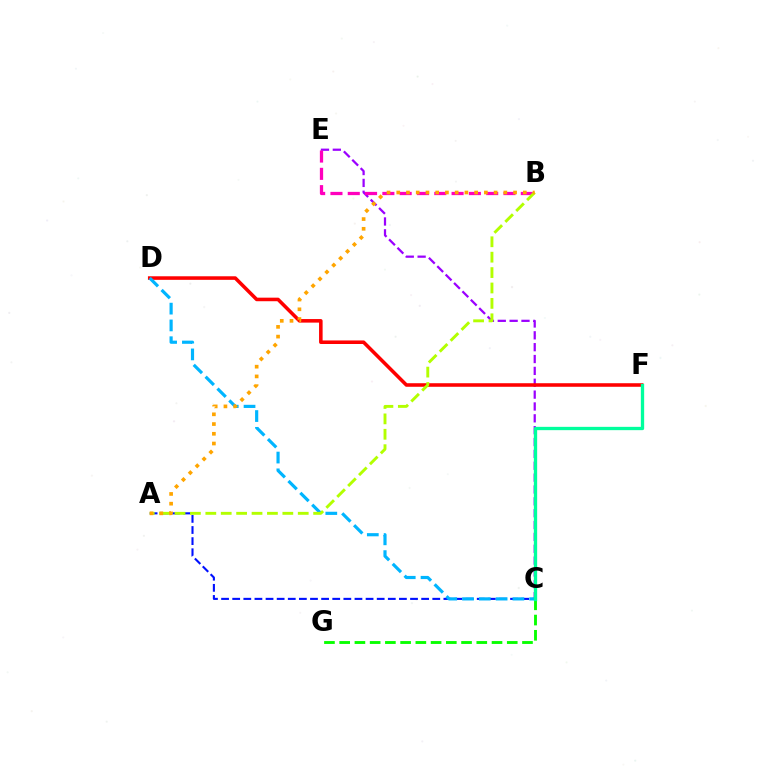{('C', 'G'): [{'color': '#08ff00', 'line_style': 'dashed', 'thickness': 2.07}], ('C', 'E'): [{'color': '#9b00ff', 'line_style': 'dashed', 'thickness': 1.61}], ('B', 'E'): [{'color': '#ff00bd', 'line_style': 'dashed', 'thickness': 2.35}], ('A', 'C'): [{'color': '#0010ff', 'line_style': 'dashed', 'thickness': 1.51}], ('D', 'F'): [{'color': '#ff0000', 'line_style': 'solid', 'thickness': 2.56}], ('C', 'D'): [{'color': '#00b5ff', 'line_style': 'dashed', 'thickness': 2.28}], ('A', 'B'): [{'color': '#b3ff00', 'line_style': 'dashed', 'thickness': 2.09}, {'color': '#ffa500', 'line_style': 'dotted', 'thickness': 2.65}], ('C', 'F'): [{'color': '#00ff9d', 'line_style': 'solid', 'thickness': 2.39}]}